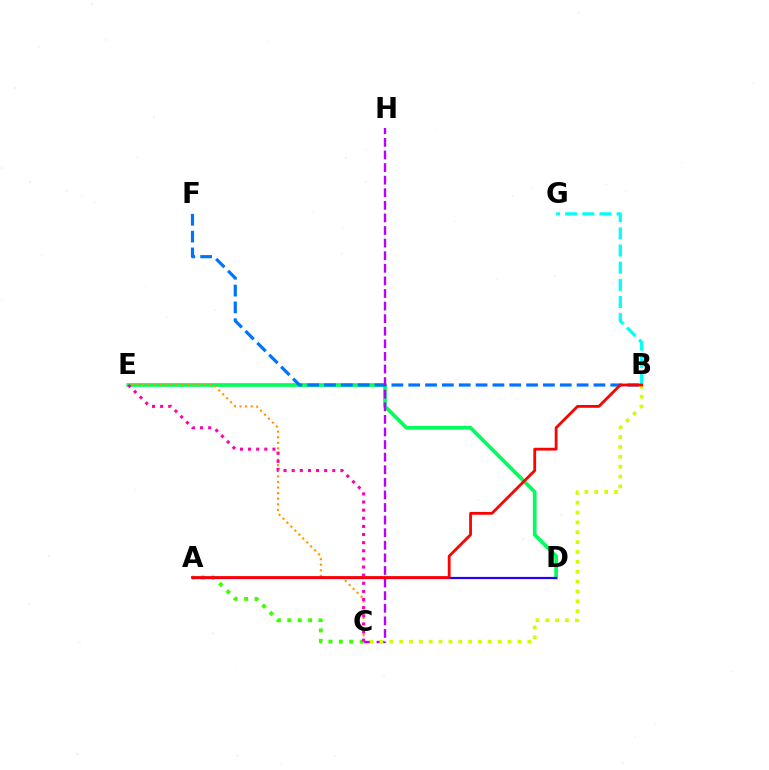{('D', 'E'): [{'color': '#00ff5c', 'line_style': 'solid', 'thickness': 2.66}], ('B', 'F'): [{'color': '#0074ff', 'line_style': 'dashed', 'thickness': 2.29}], ('C', 'H'): [{'color': '#b900ff', 'line_style': 'dashed', 'thickness': 1.71}], ('B', 'G'): [{'color': '#00fff6', 'line_style': 'dashed', 'thickness': 2.33}], ('A', 'C'): [{'color': '#3dff00', 'line_style': 'dotted', 'thickness': 2.83}], ('C', 'E'): [{'color': '#ff9400', 'line_style': 'dotted', 'thickness': 1.52}, {'color': '#ff00ac', 'line_style': 'dotted', 'thickness': 2.21}], ('A', 'D'): [{'color': '#2500ff', 'line_style': 'solid', 'thickness': 1.59}], ('B', 'C'): [{'color': '#d1ff00', 'line_style': 'dotted', 'thickness': 2.68}], ('A', 'B'): [{'color': '#ff0000', 'line_style': 'solid', 'thickness': 2.01}]}